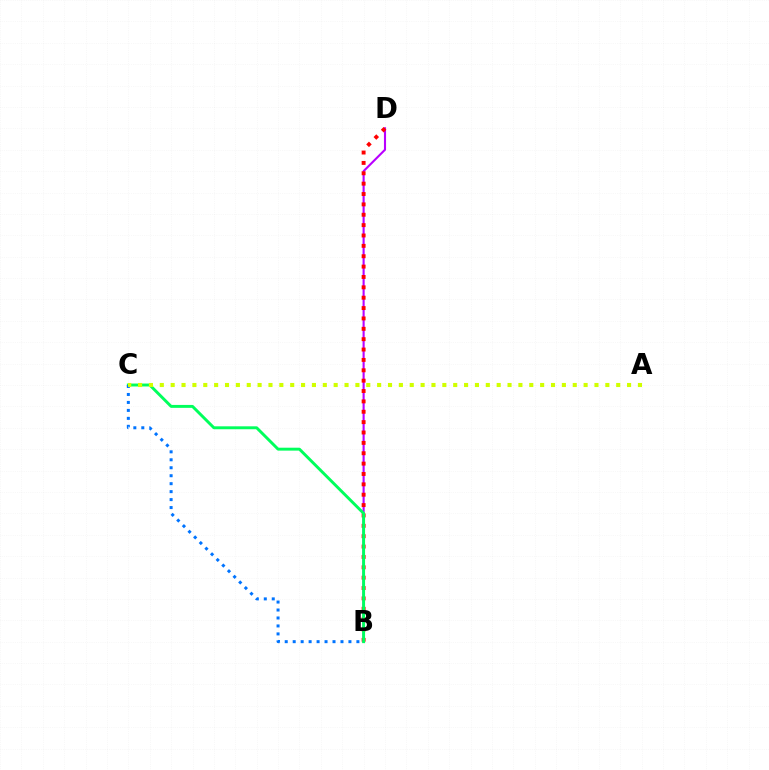{('B', 'D'): [{'color': '#b900ff', 'line_style': 'solid', 'thickness': 1.52}, {'color': '#ff0000', 'line_style': 'dotted', 'thickness': 2.82}], ('B', 'C'): [{'color': '#00ff5c', 'line_style': 'solid', 'thickness': 2.11}, {'color': '#0074ff', 'line_style': 'dotted', 'thickness': 2.16}], ('A', 'C'): [{'color': '#d1ff00', 'line_style': 'dotted', 'thickness': 2.95}]}